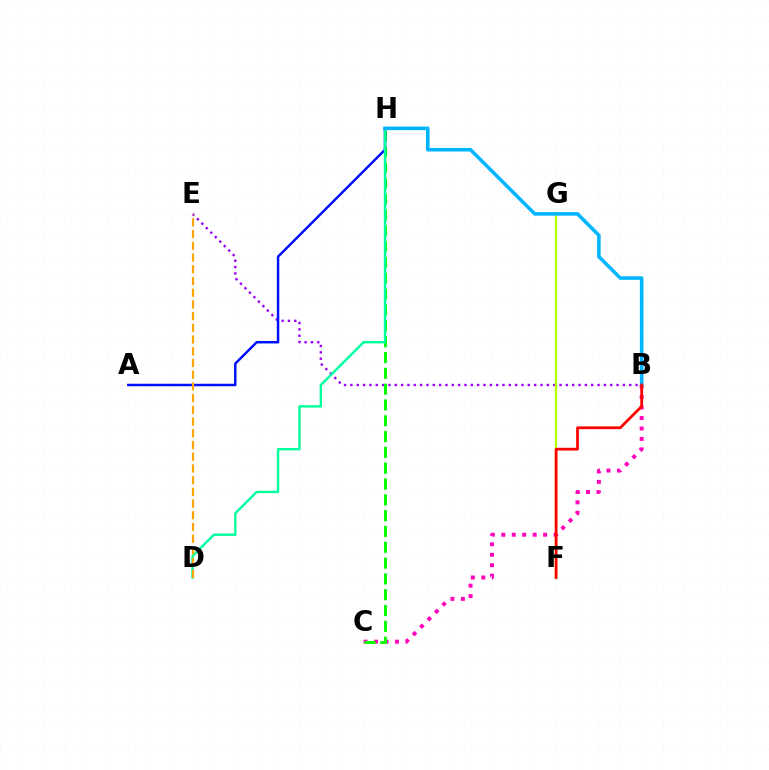{('B', 'E'): [{'color': '#9b00ff', 'line_style': 'dotted', 'thickness': 1.72}], ('F', 'G'): [{'color': '#b3ff00', 'line_style': 'solid', 'thickness': 1.7}], ('B', 'C'): [{'color': '#ff00bd', 'line_style': 'dotted', 'thickness': 2.84}], ('C', 'H'): [{'color': '#08ff00', 'line_style': 'dashed', 'thickness': 2.15}], ('A', 'H'): [{'color': '#0010ff', 'line_style': 'solid', 'thickness': 1.78}], ('D', 'H'): [{'color': '#00ff9d', 'line_style': 'solid', 'thickness': 1.73}], ('B', 'H'): [{'color': '#00b5ff', 'line_style': 'solid', 'thickness': 2.57}], ('D', 'E'): [{'color': '#ffa500', 'line_style': 'dashed', 'thickness': 1.59}], ('B', 'F'): [{'color': '#ff0000', 'line_style': 'solid', 'thickness': 1.98}]}